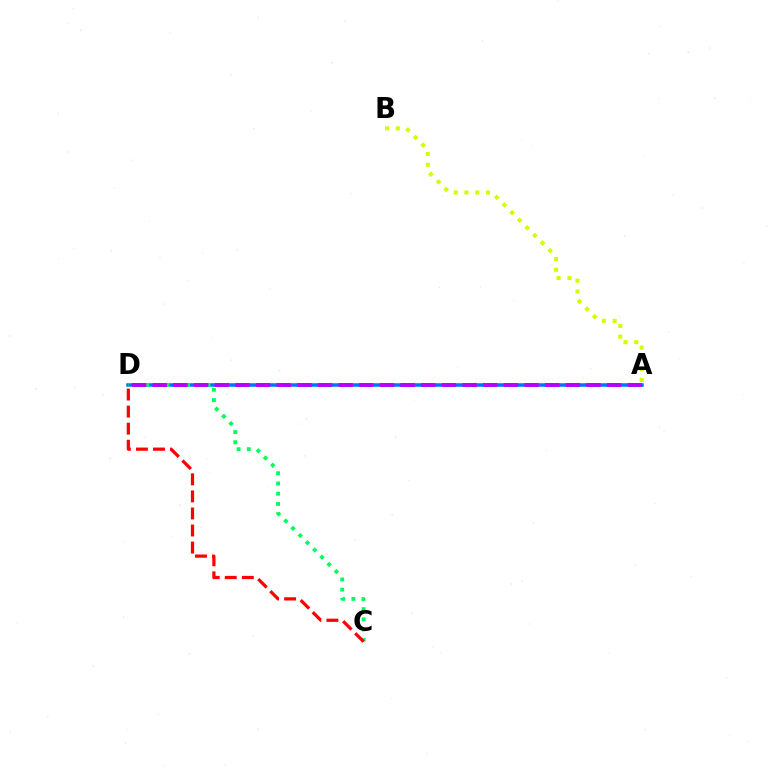{('A', 'D'): [{'color': '#0074ff', 'line_style': 'solid', 'thickness': 2.54}, {'color': '#b900ff', 'line_style': 'dashed', 'thickness': 2.81}], ('A', 'B'): [{'color': '#d1ff00', 'line_style': 'dotted', 'thickness': 2.93}], ('C', 'D'): [{'color': '#00ff5c', 'line_style': 'dotted', 'thickness': 2.77}, {'color': '#ff0000', 'line_style': 'dashed', 'thickness': 2.32}]}